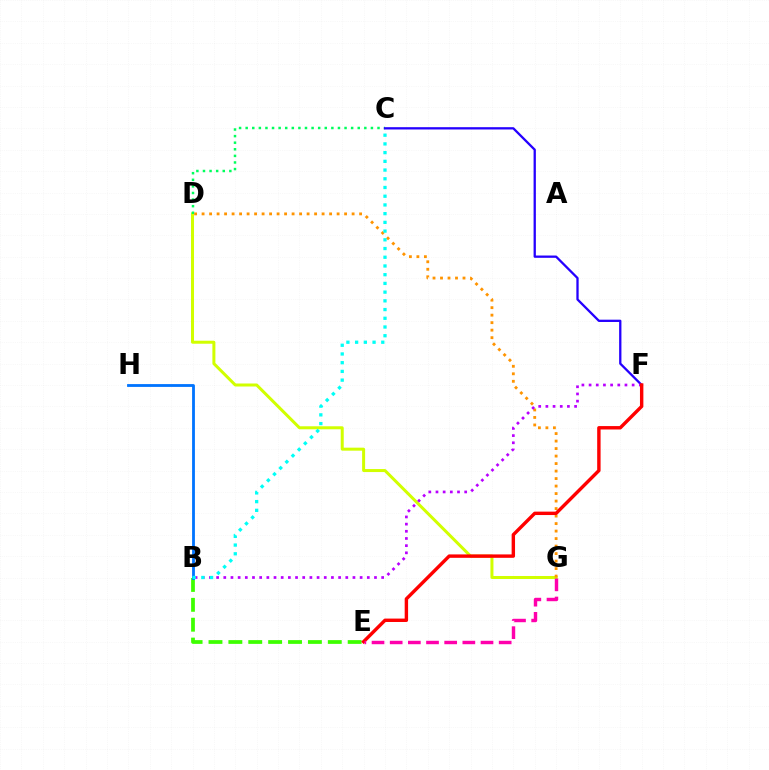{('D', 'G'): [{'color': '#d1ff00', 'line_style': 'solid', 'thickness': 2.16}, {'color': '#ff9400', 'line_style': 'dotted', 'thickness': 2.04}], ('C', 'D'): [{'color': '#00ff5c', 'line_style': 'dotted', 'thickness': 1.79}], ('C', 'F'): [{'color': '#2500ff', 'line_style': 'solid', 'thickness': 1.65}], ('B', 'E'): [{'color': '#3dff00', 'line_style': 'dashed', 'thickness': 2.7}], ('B', 'F'): [{'color': '#b900ff', 'line_style': 'dotted', 'thickness': 1.95}], ('E', 'F'): [{'color': '#ff0000', 'line_style': 'solid', 'thickness': 2.45}], ('B', 'H'): [{'color': '#0074ff', 'line_style': 'solid', 'thickness': 2.02}], ('B', 'C'): [{'color': '#00fff6', 'line_style': 'dotted', 'thickness': 2.37}], ('E', 'G'): [{'color': '#ff00ac', 'line_style': 'dashed', 'thickness': 2.47}]}